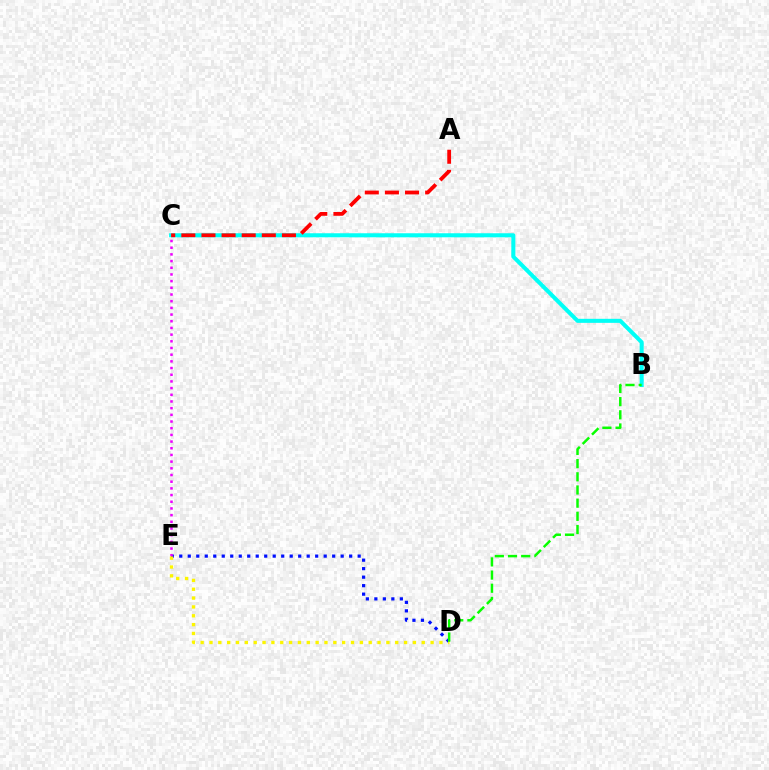{('D', 'E'): [{'color': '#0010ff', 'line_style': 'dotted', 'thickness': 2.31}, {'color': '#fcf500', 'line_style': 'dotted', 'thickness': 2.4}], ('C', 'E'): [{'color': '#ee00ff', 'line_style': 'dotted', 'thickness': 1.82}], ('B', 'C'): [{'color': '#00fff6', 'line_style': 'solid', 'thickness': 2.91}], ('B', 'D'): [{'color': '#08ff00', 'line_style': 'dashed', 'thickness': 1.79}], ('A', 'C'): [{'color': '#ff0000', 'line_style': 'dashed', 'thickness': 2.73}]}